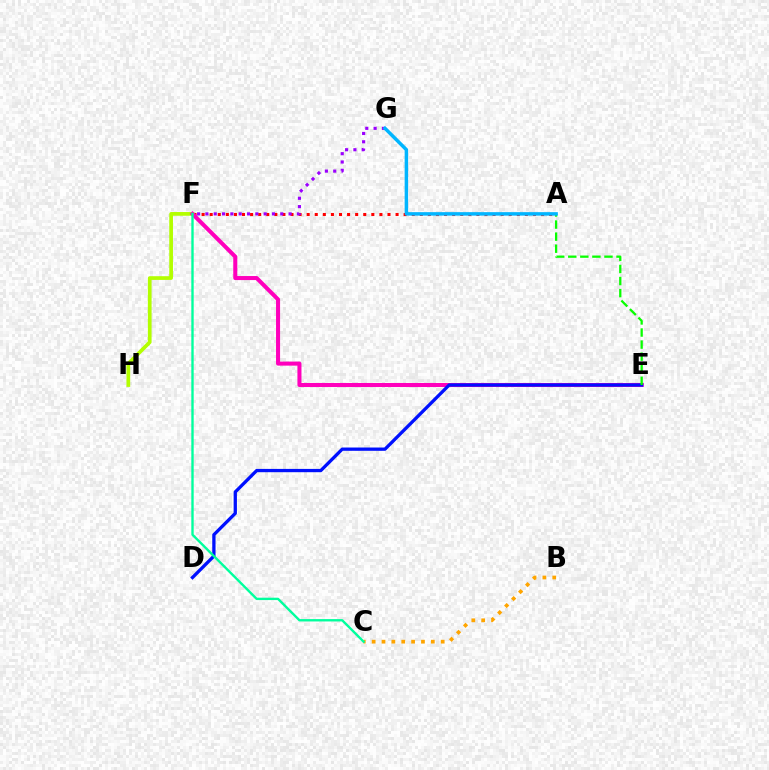{('A', 'F'): [{'color': '#ff0000', 'line_style': 'dotted', 'thickness': 2.2}], ('F', 'H'): [{'color': '#b3ff00', 'line_style': 'solid', 'thickness': 2.68}], ('E', 'F'): [{'color': '#ff00bd', 'line_style': 'solid', 'thickness': 2.91}], ('F', 'G'): [{'color': '#9b00ff', 'line_style': 'dotted', 'thickness': 2.26}], ('B', 'C'): [{'color': '#ffa500', 'line_style': 'dotted', 'thickness': 2.68}], ('D', 'E'): [{'color': '#0010ff', 'line_style': 'solid', 'thickness': 2.37}], ('A', 'E'): [{'color': '#08ff00', 'line_style': 'dashed', 'thickness': 1.64}], ('A', 'G'): [{'color': '#00b5ff', 'line_style': 'solid', 'thickness': 2.5}], ('C', 'F'): [{'color': '#00ff9d', 'line_style': 'solid', 'thickness': 1.71}]}